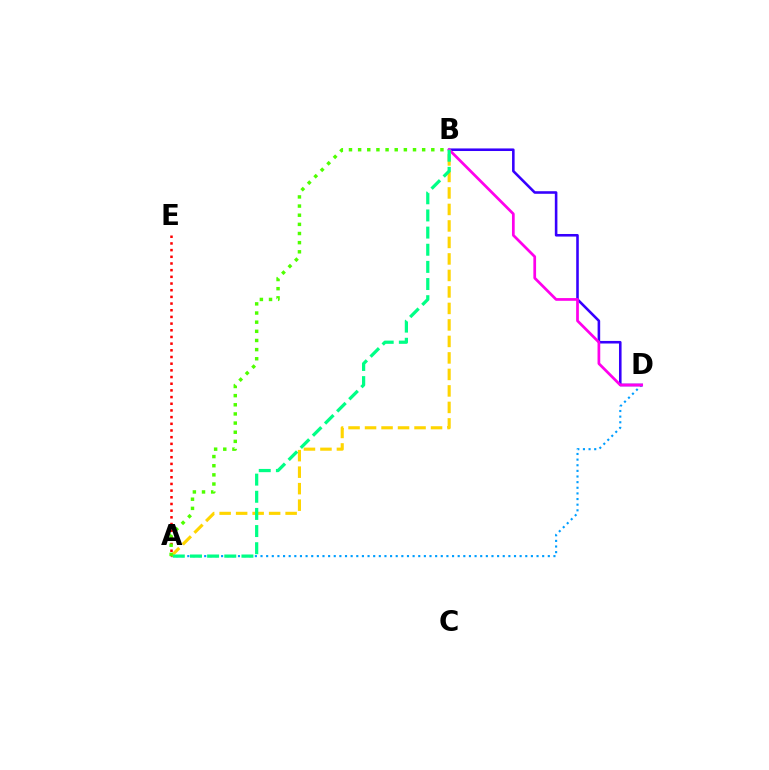{('A', 'D'): [{'color': '#009eff', 'line_style': 'dotted', 'thickness': 1.53}], ('B', 'D'): [{'color': '#3700ff', 'line_style': 'solid', 'thickness': 1.86}, {'color': '#ff00ed', 'line_style': 'solid', 'thickness': 1.96}], ('A', 'B'): [{'color': '#ffd500', 'line_style': 'dashed', 'thickness': 2.24}, {'color': '#00ff86', 'line_style': 'dashed', 'thickness': 2.33}, {'color': '#4fff00', 'line_style': 'dotted', 'thickness': 2.49}], ('A', 'E'): [{'color': '#ff0000', 'line_style': 'dotted', 'thickness': 1.82}]}